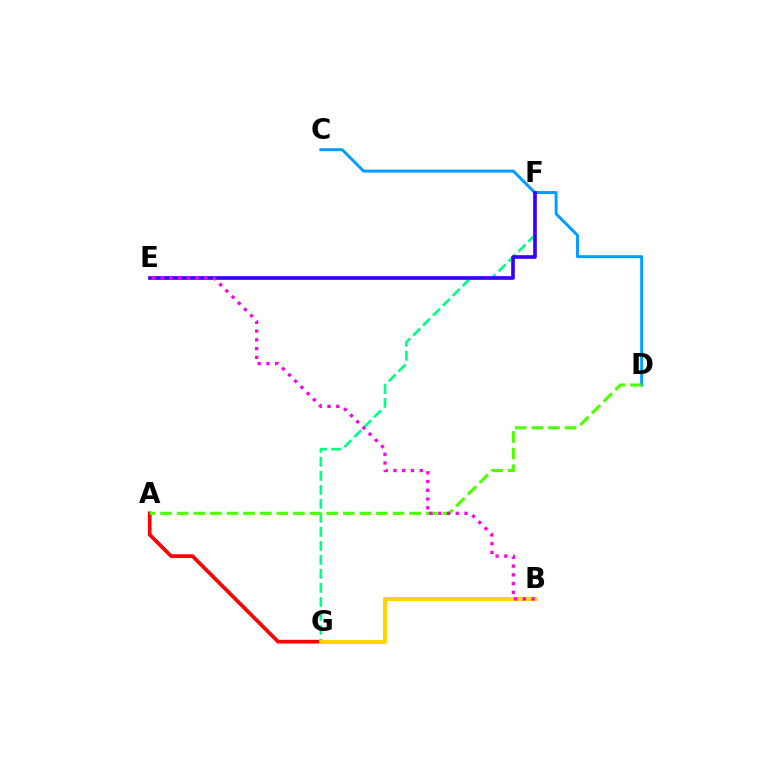{('A', 'G'): [{'color': '#ff0000', 'line_style': 'solid', 'thickness': 2.67}], ('F', 'G'): [{'color': '#00ff86', 'line_style': 'dashed', 'thickness': 1.9}], ('C', 'D'): [{'color': '#009eff', 'line_style': 'solid', 'thickness': 2.13}], ('E', 'F'): [{'color': '#3700ff', 'line_style': 'solid', 'thickness': 2.63}], ('A', 'D'): [{'color': '#4fff00', 'line_style': 'dashed', 'thickness': 2.26}], ('B', 'G'): [{'color': '#ffd500', 'line_style': 'solid', 'thickness': 2.93}], ('B', 'E'): [{'color': '#ff00ed', 'line_style': 'dotted', 'thickness': 2.38}]}